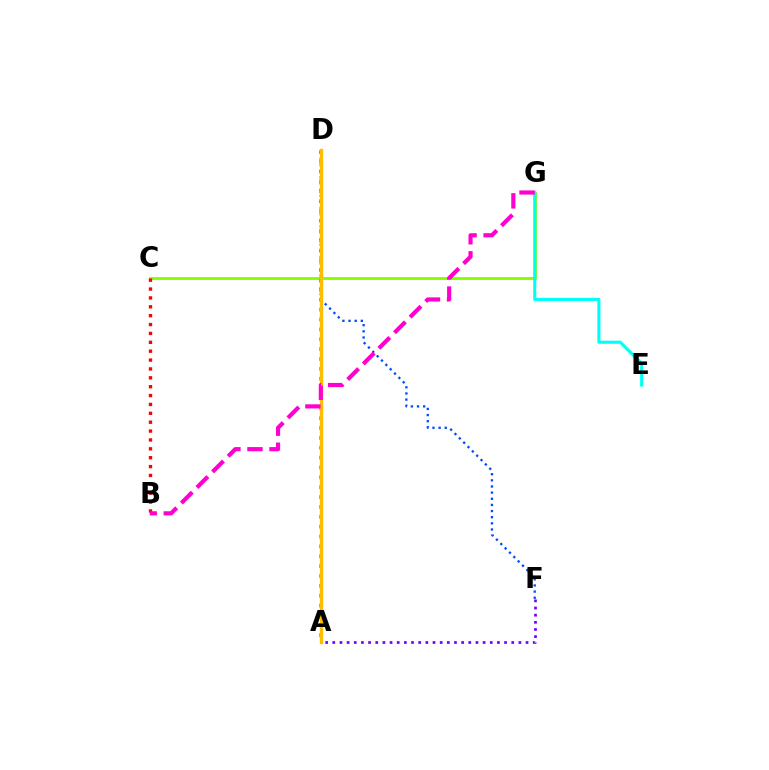{('C', 'G'): [{'color': '#84ff00', 'line_style': 'solid', 'thickness': 2.06}], ('A', 'D'): [{'color': '#00ff39', 'line_style': 'dotted', 'thickness': 2.68}, {'color': '#ffbd00', 'line_style': 'solid', 'thickness': 2.39}], ('A', 'F'): [{'color': '#7200ff', 'line_style': 'dotted', 'thickness': 1.94}], ('D', 'F'): [{'color': '#004bff', 'line_style': 'dotted', 'thickness': 1.67}], ('E', 'G'): [{'color': '#00fff6', 'line_style': 'solid', 'thickness': 2.23}], ('B', 'C'): [{'color': '#ff0000', 'line_style': 'dotted', 'thickness': 2.41}], ('B', 'G'): [{'color': '#ff00cf', 'line_style': 'dashed', 'thickness': 3.0}]}